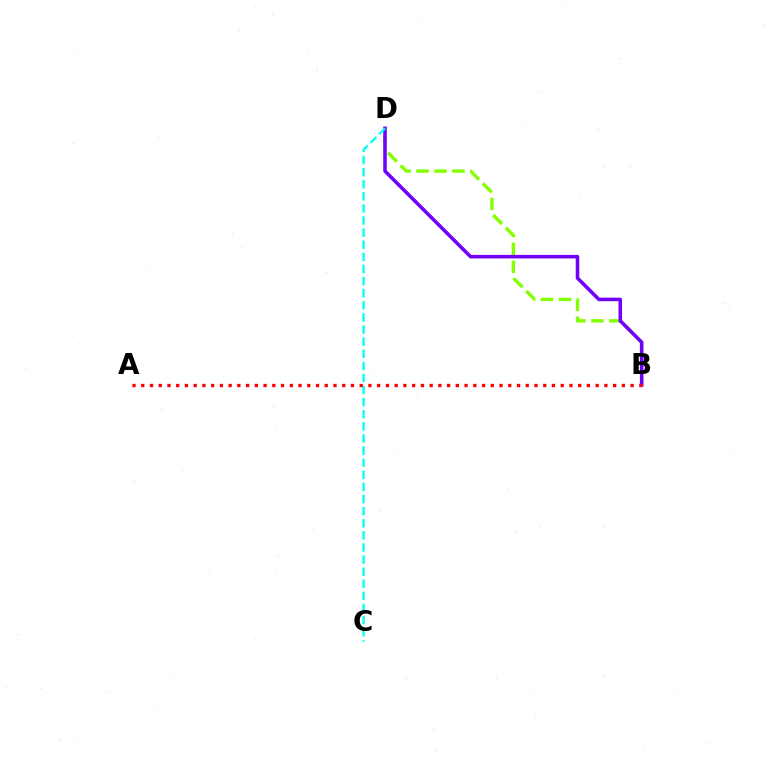{('B', 'D'): [{'color': '#84ff00', 'line_style': 'dashed', 'thickness': 2.44}, {'color': '#7200ff', 'line_style': 'solid', 'thickness': 2.56}], ('C', 'D'): [{'color': '#00fff6', 'line_style': 'dashed', 'thickness': 1.64}], ('A', 'B'): [{'color': '#ff0000', 'line_style': 'dotted', 'thickness': 2.37}]}